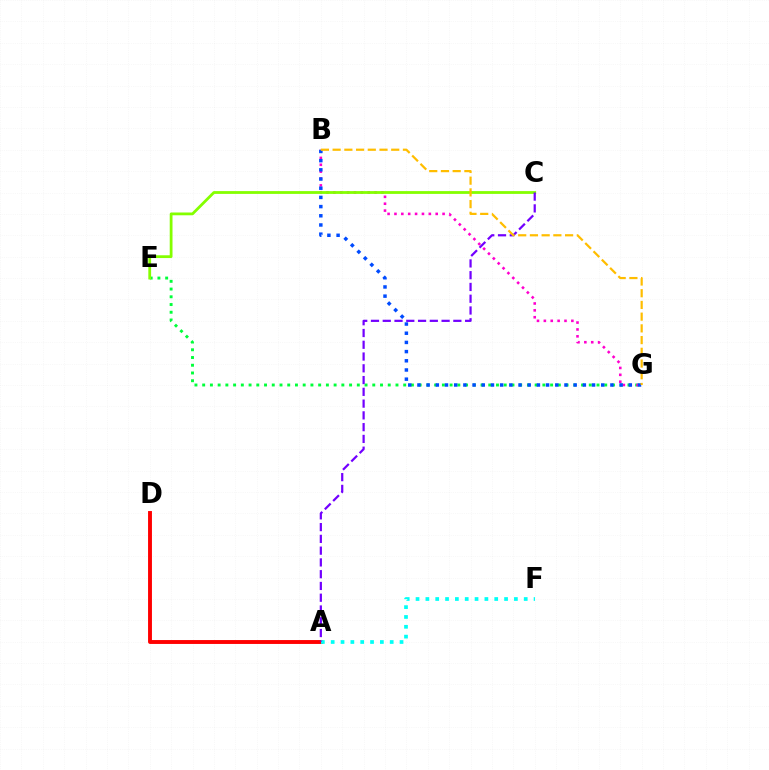{('E', 'G'): [{'color': '#00ff39', 'line_style': 'dotted', 'thickness': 2.1}], ('A', 'D'): [{'color': '#ff0000', 'line_style': 'solid', 'thickness': 2.8}], ('B', 'G'): [{'color': '#ff00cf', 'line_style': 'dotted', 'thickness': 1.87}, {'color': '#004bff', 'line_style': 'dotted', 'thickness': 2.5}, {'color': '#ffbd00', 'line_style': 'dashed', 'thickness': 1.59}], ('A', 'F'): [{'color': '#00fff6', 'line_style': 'dotted', 'thickness': 2.67}], ('C', 'E'): [{'color': '#84ff00', 'line_style': 'solid', 'thickness': 2.01}], ('A', 'C'): [{'color': '#7200ff', 'line_style': 'dashed', 'thickness': 1.6}]}